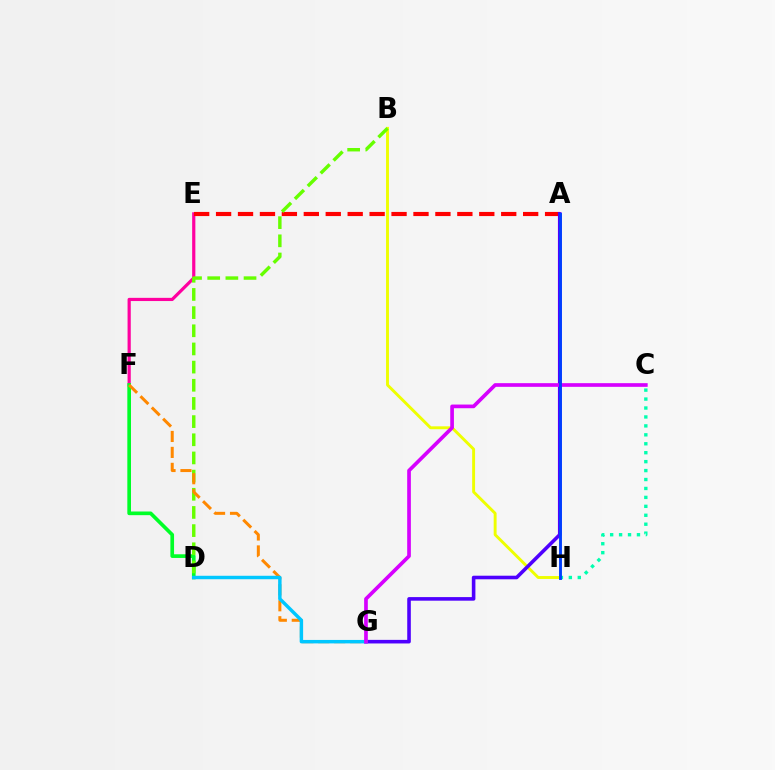{('B', 'H'): [{'color': '#eeff00', 'line_style': 'solid', 'thickness': 2.09}], ('E', 'F'): [{'color': '#ff00a0', 'line_style': 'solid', 'thickness': 2.3}], ('A', 'E'): [{'color': '#ff0000', 'line_style': 'dashed', 'thickness': 2.98}], ('D', 'F'): [{'color': '#00ff27', 'line_style': 'solid', 'thickness': 2.64}], ('B', 'D'): [{'color': '#66ff00', 'line_style': 'dashed', 'thickness': 2.47}], ('C', 'H'): [{'color': '#00ffaf', 'line_style': 'dotted', 'thickness': 2.43}], ('A', 'G'): [{'color': '#4f00ff', 'line_style': 'solid', 'thickness': 2.58}], ('F', 'G'): [{'color': '#ff8800', 'line_style': 'dashed', 'thickness': 2.17}], ('D', 'G'): [{'color': '#00c7ff', 'line_style': 'solid', 'thickness': 2.49}], ('C', 'G'): [{'color': '#d600ff', 'line_style': 'solid', 'thickness': 2.65}], ('A', 'H'): [{'color': '#003fff', 'line_style': 'solid', 'thickness': 2.08}]}